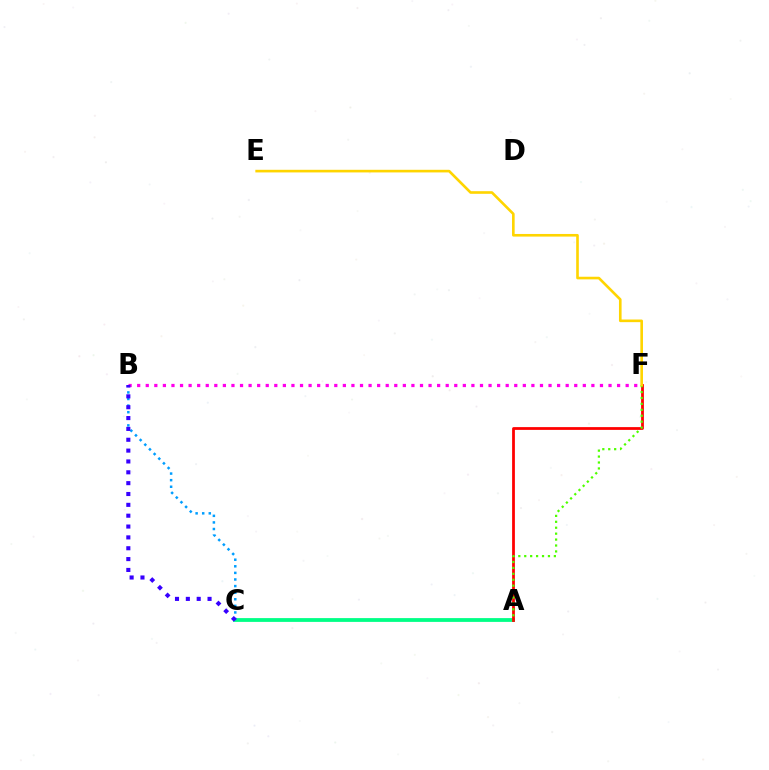{('A', 'C'): [{'color': '#00ff86', 'line_style': 'solid', 'thickness': 2.73}], ('A', 'F'): [{'color': '#ff0000', 'line_style': 'solid', 'thickness': 2.0}, {'color': '#4fff00', 'line_style': 'dotted', 'thickness': 1.61}], ('E', 'F'): [{'color': '#ffd500', 'line_style': 'solid', 'thickness': 1.89}], ('B', 'F'): [{'color': '#ff00ed', 'line_style': 'dotted', 'thickness': 2.33}], ('B', 'C'): [{'color': '#009eff', 'line_style': 'dotted', 'thickness': 1.79}, {'color': '#3700ff', 'line_style': 'dotted', 'thickness': 2.95}]}